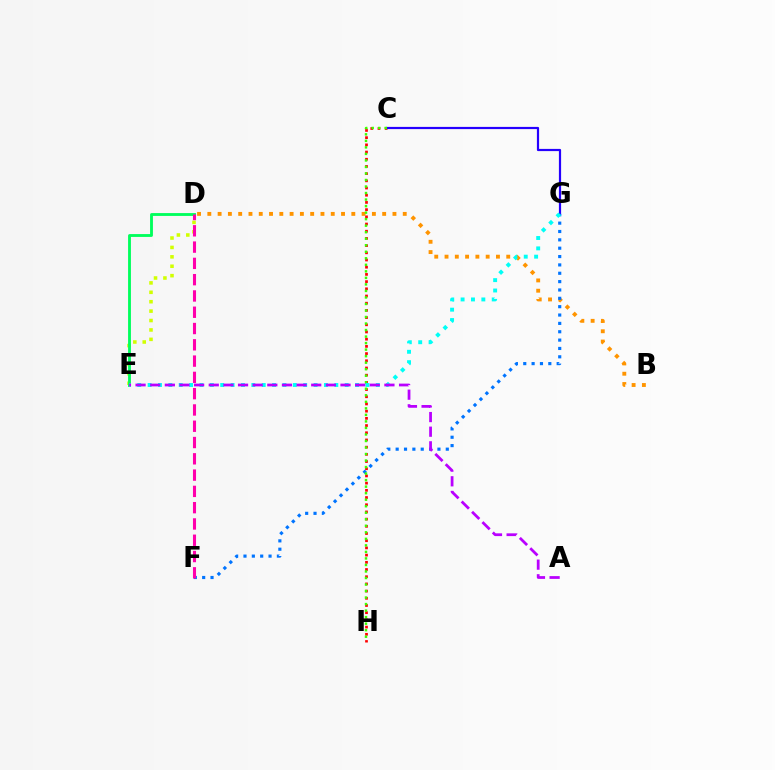{('C', 'H'): [{'color': '#ff0000', 'line_style': 'dotted', 'thickness': 1.96}, {'color': '#3dff00', 'line_style': 'dotted', 'thickness': 1.77}], ('D', 'E'): [{'color': '#d1ff00', 'line_style': 'dotted', 'thickness': 2.56}, {'color': '#00ff5c', 'line_style': 'solid', 'thickness': 2.05}], ('B', 'D'): [{'color': '#ff9400', 'line_style': 'dotted', 'thickness': 2.79}], ('C', 'G'): [{'color': '#2500ff', 'line_style': 'solid', 'thickness': 1.59}], ('F', 'G'): [{'color': '#0074ff', 'line_style': 'dotted', 'thickness': 2.27}], ('E', 'G'): [{'color': '#00fff6', 'line_style': 'dotted', 'thickness': 2.82}], ('A', 'E'): [{'color': '#b900ff', 'line_style': 'dashed', 'thickness': 1.99}], ('D', 'F'): [{'color': '#ff00ac', 'line_style': 'dashed', 'thickness': 2.21}]}